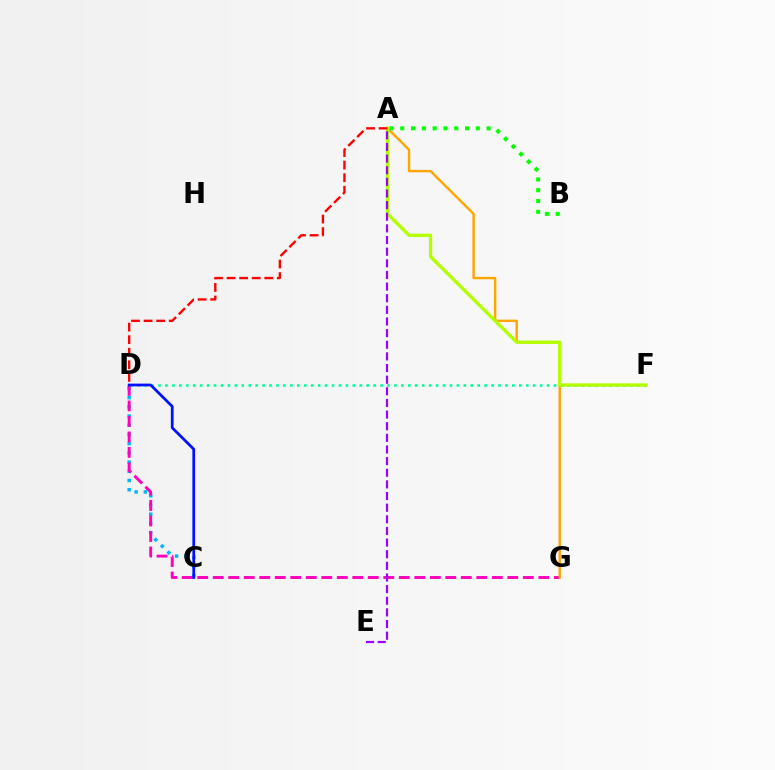{('C', 'D'): [{'color': '#00b5ff', 'line_style': 'dotted', 'thickness': 2.5}, {'color': '#0010ff', 'line_style': 'solid', 'thickness': 1.97}], ('D', 'F'): [{'color': '#00ff9d', 'line_style': 'dotted', 'thickness': 1.89}], ('D', 'G'): [{'color': '#ff00bd', 'line_style': 'dashed', 'thickness': 2.11}], ('A', 'G'): [{'color': '#ffa500', 'line_style': 'solid', 'thickness': 1.74}], ('A', 'F'): [{'color': '#b3ff00', 'line_style': 'solid', 'thickness': 2.39}], ('A', 'E'): [{'color': '#9b00ff', 'line_style': 'dashed', 'thickness': 1.58}], ('A', 'B'): [{'color': '#08ff00', 'line_style': 'dotted', 'thickness': 2.93}], ('A', 'D'): [{'color': '#ff0000', 'line_style': 'dashed', 'thickness': 1.71}]}